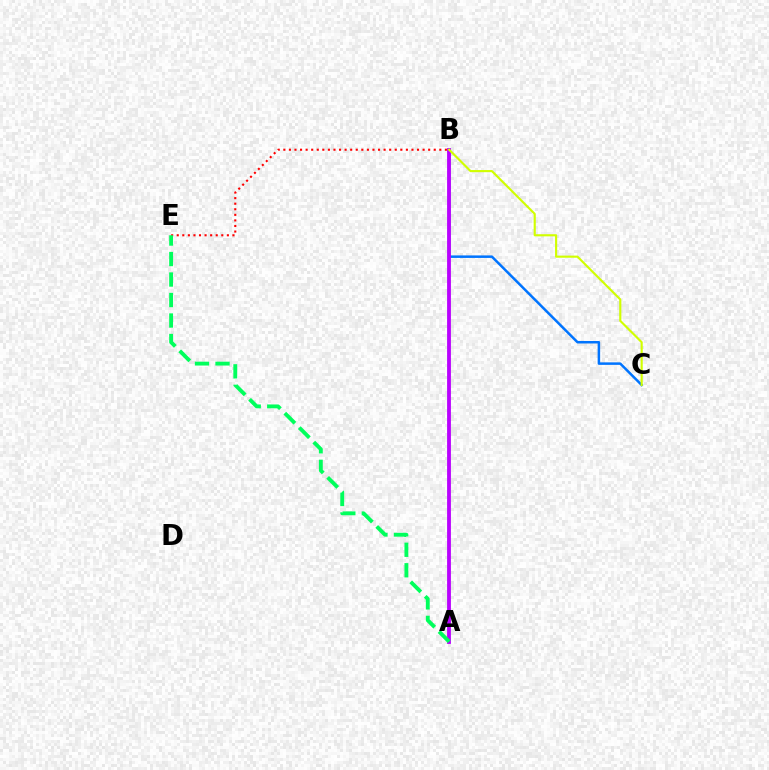{('B', 'C'): [{'color': '#0074ff', 'line_style': 'solid', 'thickness': 1.8}, {'color': '#d1ff00', 'line_style': 'solid', 'thickness': 1.54}], ('B', 'E'): [{'color': '#ff0000', 'line_style': 'dotted', 'thickness': 1.51}], ('A', 'B'): [{'color': '#b900ff', 'line_style': 'solid', 'thickness': 2.74}], ('A', 'E'): [{'color': '#00ff5c', 'line_style': 'dashed', 'thickness': 2.78}]}